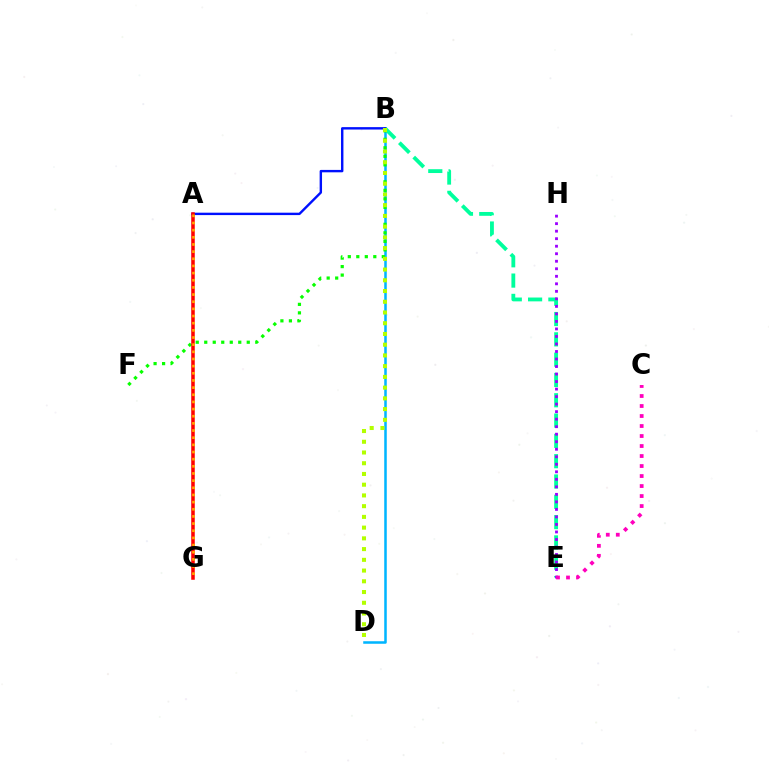{('B', 'D'): [{'color': '#00b5ff', 'line_style': 'solid', 'thickness': 1.82}, {'color': '#b3ff00', 'line_style': 'dotted', 'thickness': 2.92}], ('B', 'E'): [{'color': '#00ff9d', 'line_style': 'dashed', 'thickness': 2.76}], ('B', 'F'): [{'color': '#08ff00', 'line_style': 'dotted', 'thickness': 2.31}], ('E', 'H'): [{'color': '#9b00ff', 'line_style': 'dotted', 'thickness': 2.04}], ('A', 'B'): [{'color': '#0010ff', 'line_style': 'solid', 'thickness': 1.73}], ('A', 'G'): [{'color': '#ff0000', 'line_style': 'solid', 'thickness': 2.54}, {'color': '#ffa500', 'line_style': 'dotted', 'thickness': 1.94}], ('C', 'E'): [{'color': '#ff00bd', 'line_style': 'dotted', 'thickness': 2.72}]}